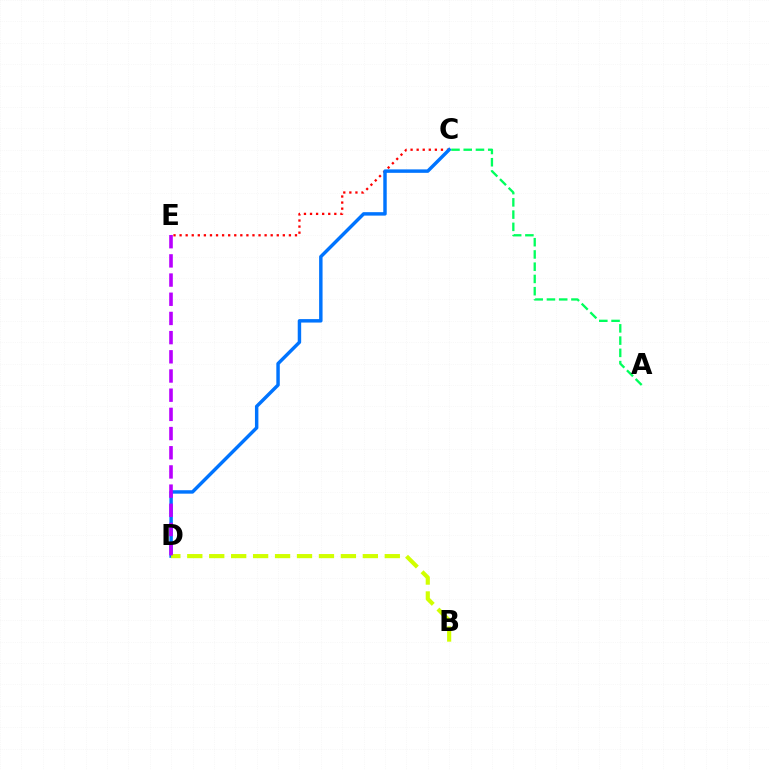{('C', 'E'): [{'color': '#ff0000', 'line_style': 'dotted', 'thickness': 1.65}], ('C', 'D'): [{'color': '#0074ff', 'line_style': 'solid', 'thickness': 2.48}], ('B', 'D'): [{'color': '#d1ff00', 'line_style': 'dashed', 'thickness': 2.98}], ('D', 'E'): [{'color': '#b900ff', 'line_style': 'dashed', 'thickness': 2.61}], ('A', 'C'): [{'color': '#00ff5c', 'line_style': 'dashed', 'thickness': 1.66}]}